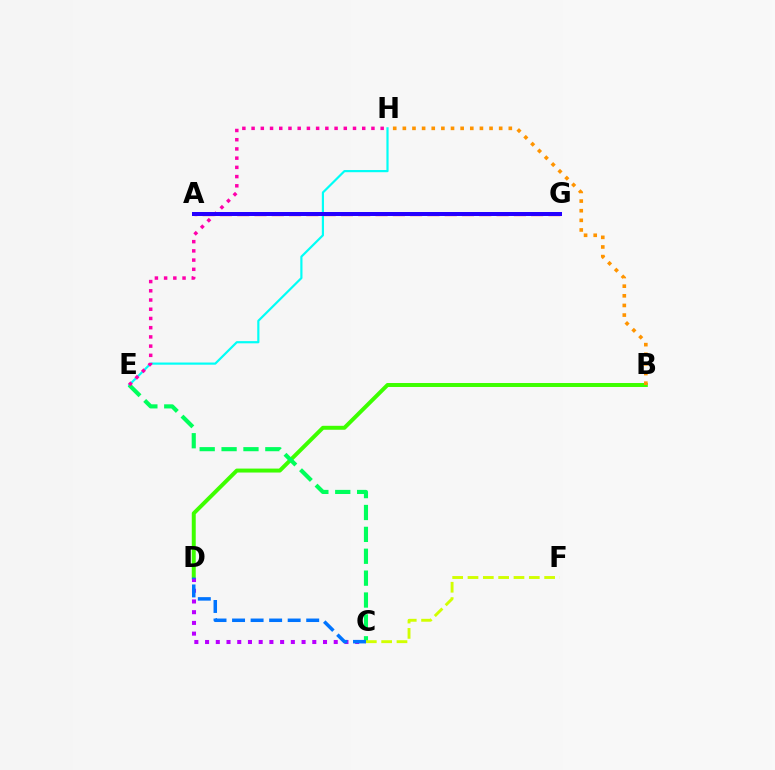{('B', 'D'): [{'color': '#3dff00', 'line_style': 'solid', 'thickness': 2.85}], ('E', 'H'): [{'color': '#00fff6', 'line_style': 'solid', 'thickness': 1.57}, {'color': '#ff00ac', 'line_style': 'dotted', 'thickness': 2.51}], ('C', 'E'): [{'color': '#00ff5c', 'line_style': 'dashed', 'thickness': 2.97}], ('B', 'H'): [{'color': '#ff9400', 'line_style': 'dotted', 'thickness': 2.62}], ('C', 'D'): [{'color': '#b900ff', 'line_style': 'dotted', 'thickness': 2.91}, {'color': '#0074ff', 'line_style': 'dashed', 'thickness': 2.52}], ('A', 'G'): [{'color': '#ff0000', 'line_style': 'dashed', 'thickness': 2.35}, {'color': '#2500ff', 'line_style': 'solid', 'thickness': 2.88}], ('C', 'F'): [{'color': '#d1ff00', 'line_style': 'dashed', 'thickness': 2.08}]}